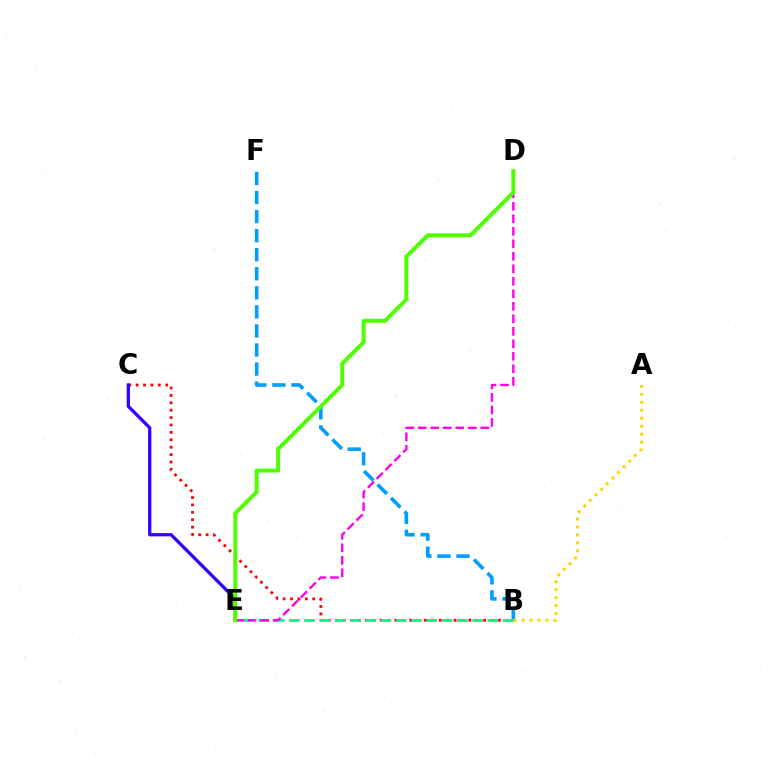{('B', 'F'): [{'color': '#009eff', 'line_style': 'dashed', 'thickness': 2.59}], ('B', 'C'): [{'color': '#ff0000', 'line_style': 'dotted', 'thickness': 2.01}], ('B', 'E'): [{'color': '#00ff86', 'line_style': 'dashed', 'thickness': 2.08}], ('D', 'E'): [{'color': '#ff00ed', 'line_style': 'dashed', 'thickness': 1.7}, {'color': '#4fff00', 'line_style': 'solid', 'thickness': 2.85}], ('C', 'E'): [{'color': '#3700ff', 'line_style': 'solid', 'thickness': 2.36}], ('A', 'B'): [{'color': '#ffd500', 'line_style': 'dotted', 'thickness': 2.16}]}